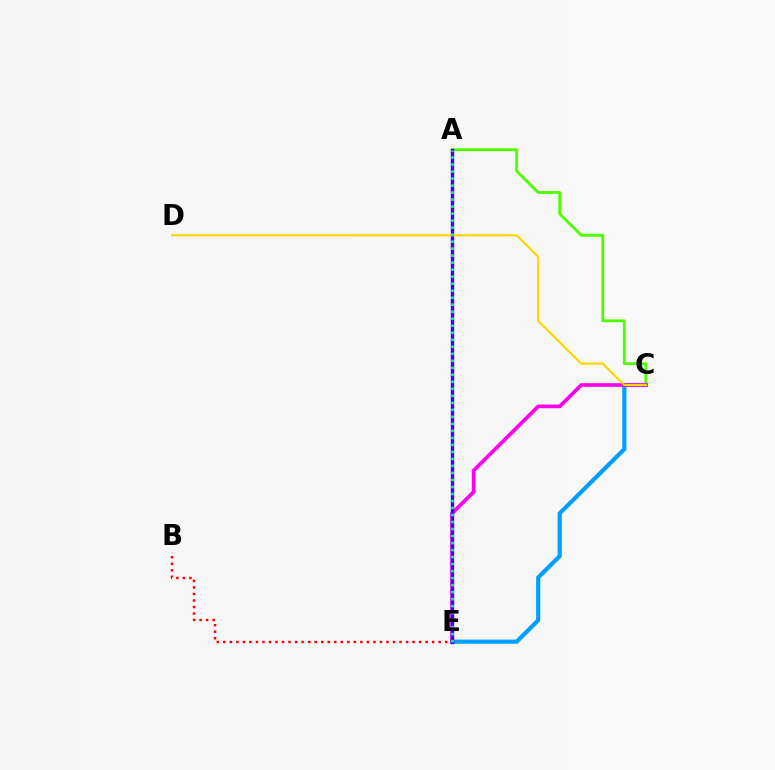{('A', 'C'): [{'color': '#4fff00', 'line_style': 'solid', 'thickness': 2.05}], ('C', 'E'): [{'color': '#009eff', 'line_style': 'solid', 'thickness': 3.0}, {'color': '#ff00ed', 'line_style': 'solid', 'thickness': 2.65}], ('B', 'E'): [{'color': '#ff0000', 'line_style': 'dotted', 'thickness': 1.77}], ('A', 'E'): [{'color': '#3700ff', 'line_style': 'solid', 'thickness': 2.43}, {'color': '#00ff86', 'line_style': 'dotted', 'thickness': 1.9}], ('C', 'D'): [{'color': '#ffd500', 'line_style': 'solid', 'thickness': 1.58}]}